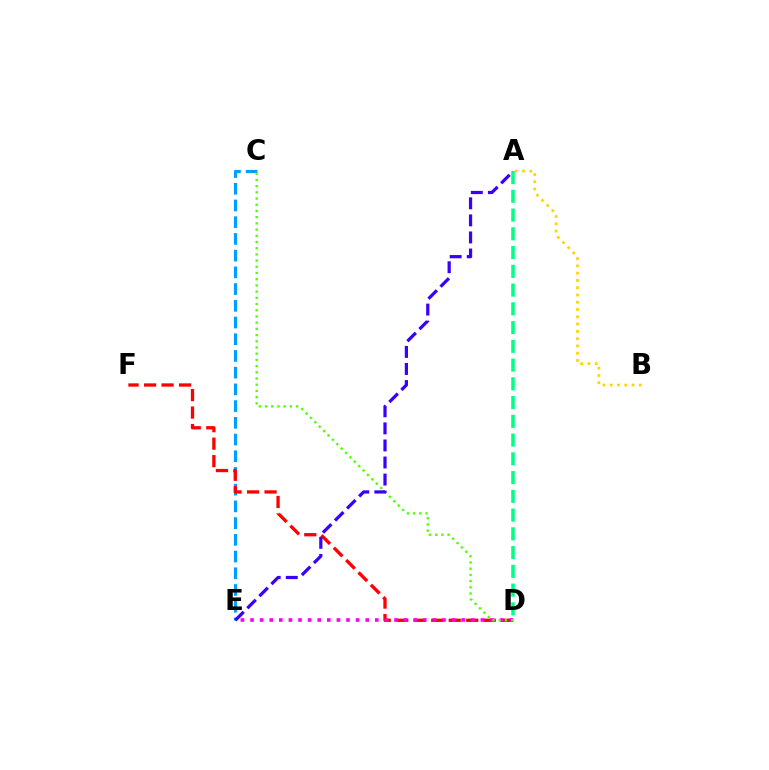{('C', 'E'): [{'color': '#009eff', 'line_style': 'dashed', 'thickness': 2.27}], ('D', 'F'): [{'color': '#ff0000', 'line_style': 'dashed', 'thickness': 2.38}], ('D', 'E'): [{'color': '#ff00ed', 'line_style': 'dotted', 'thickness': 2.61}], ('C', 'D'): [{'color': '#4fff00', 'line_style': 'dotted', 'thickness': 1.69}], ('A', 'B'): [{'color': '#ffd500', 'line_style': 'dotted', 'thickness': 1.98}], ('A', 'E'): [{'color': '#3700ff', 'line_style': 'dashed', 'thickness': 2.32}], ('A', 'D'): [{'color': '#00ff86', 'line_style': 'dashed', 'thickness': 2.55}]}